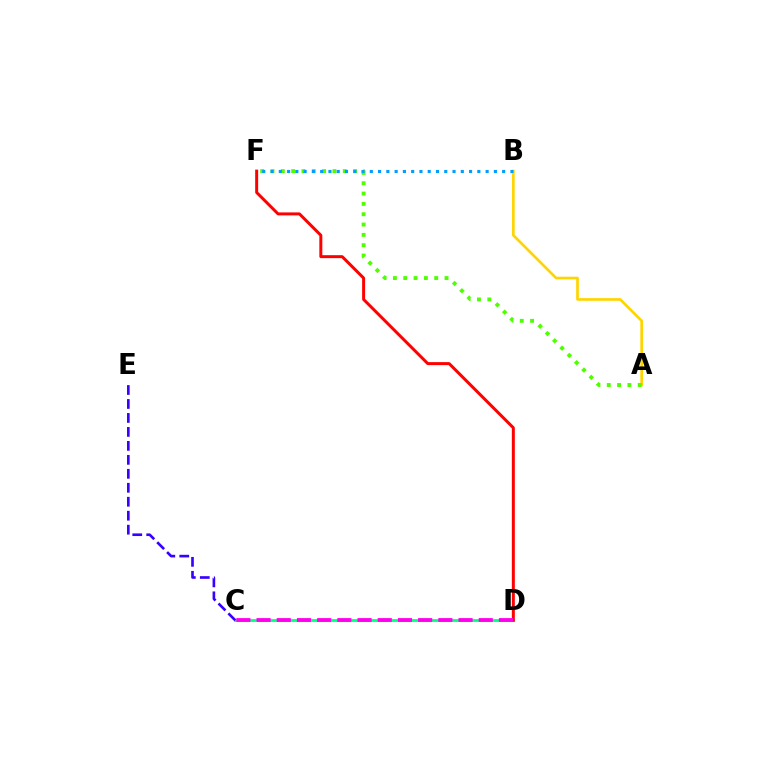{('C', 'D'): [{'color': '#00ff86', 'line_style': 'solid', 'thickness': 2.0}, {'color': '#ff00ed', 'line_style': 'dashed', 'thickness': 2.74}], ('C', 'E'): [{'color': '#3700ff', 'line_style': 'dashed', 'thickness': 1.9}], ('A', 'B'): [{'color': '#ffd500', 'line_style': 'solid', 'thickness': 1.93}], ('D', 'F'): [{'color': '#ff0000', 'line_style': 'solid', 'thickness': 2.15}], ('A', 'F'): [{'color': '#4fff00', 'line_style': 'dotted', 'thickness': 2.81}], ('B', 'F'): [{'color': '#009eff', 'line_style': 'dotted', 'thickness': 2.25}]}